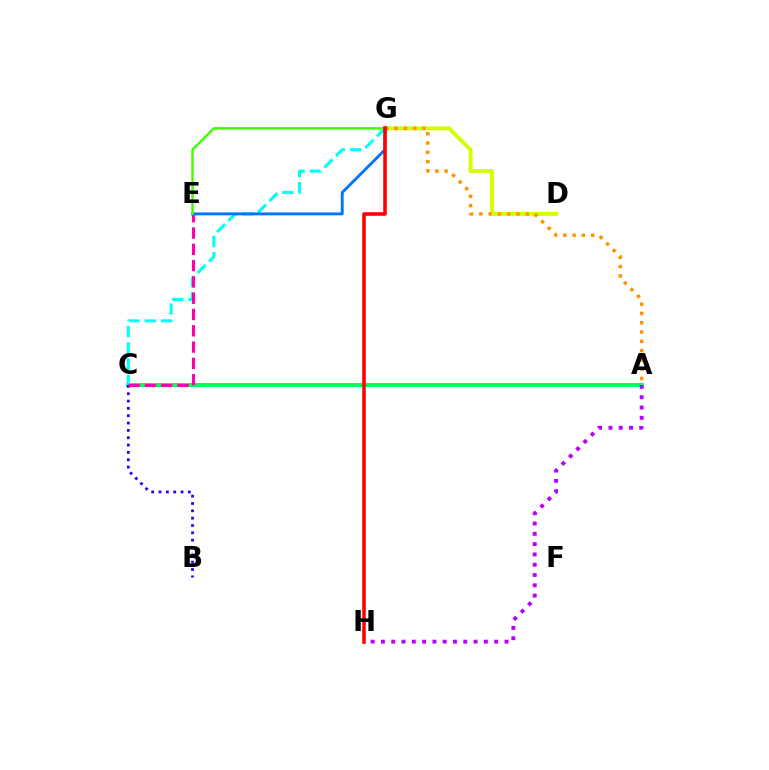{('A', 'C'): [{'color': '#00ff5c', 'line_style': 'solid', 'thickness': 2.87}], ('C', 'G'): [{'color': '#00fff6', 'line_style': 'dashed', 'thickness': 2.22}], ('B', 'C'): [{'color': '#2500ff', 'line_style': 'dotted', 'thickness': 1.99}], ('D', 'G'): [{'color': '#d1ff00', 'line_style': 'solid', 'thickness': 2.8}], ('C', 'E'): [{'color': '#ff00ac', 'line_style': 'dashed', 'thickness': 2.21}], ('E', 'G'): [{'color': '#0074ff', 'line_style': 'solid', 'thickness': 2.07}, {'color': '#3dff00', 'line_style': 'solid', 'thickness': 1.76}], ('A', 'G'): [{'color': '#ff9400', 'line_style': 'dotted', 'thickness': 2.52}], ('A', 'H'): [{'color': '#b900ff', 'line_style': 'dotted', 'thickness': 2.8}], ('G', 'H'): [{'color': '#ff0000', 'line_style': 'solid', 'thickness': 2.56}]}